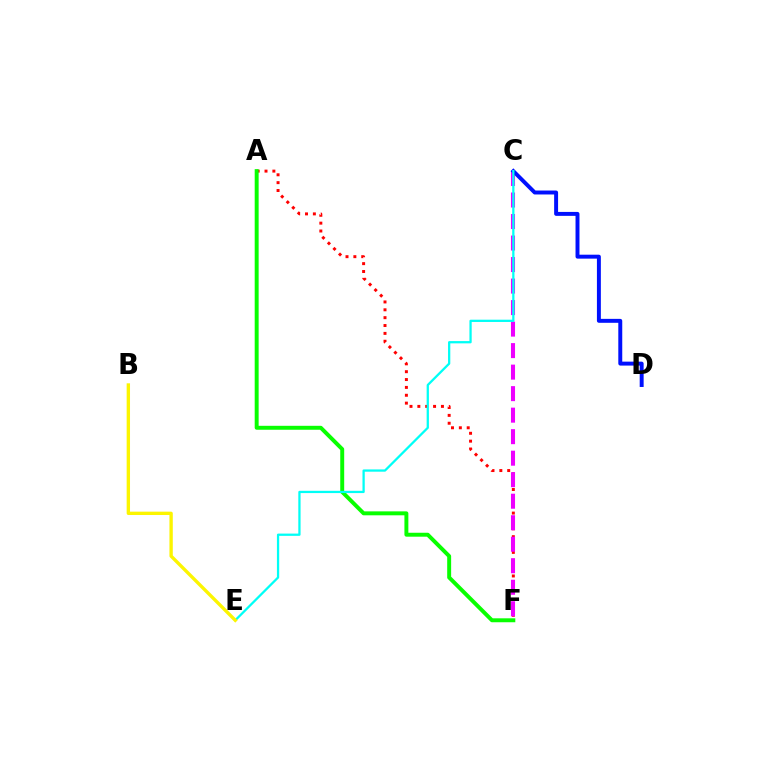{('A', 'F'): [{'color': '#ff0000', 'line_style': 'dotted', 'thickness': 2.14}, {'color': '#08ff00', 'line_style': 'solid', 'thickness': 2.84}], ('C', 'F'): [{'color': '#ee00ff', 'line_style': 'dashed', 'thickness': 2.92}], ('C', 'D'): [{'color': '#0010ff', 'line_style': 'solid', 'thickness': 2.84}], ('C', 'E'): [{'color': '#00fff6', 'line_style': 'solid', 'thickness': 1.63}], ('B', 'E'): [{'color': '#fcf500', 'line_style': 'solid', 'thickness': 2.41}]}